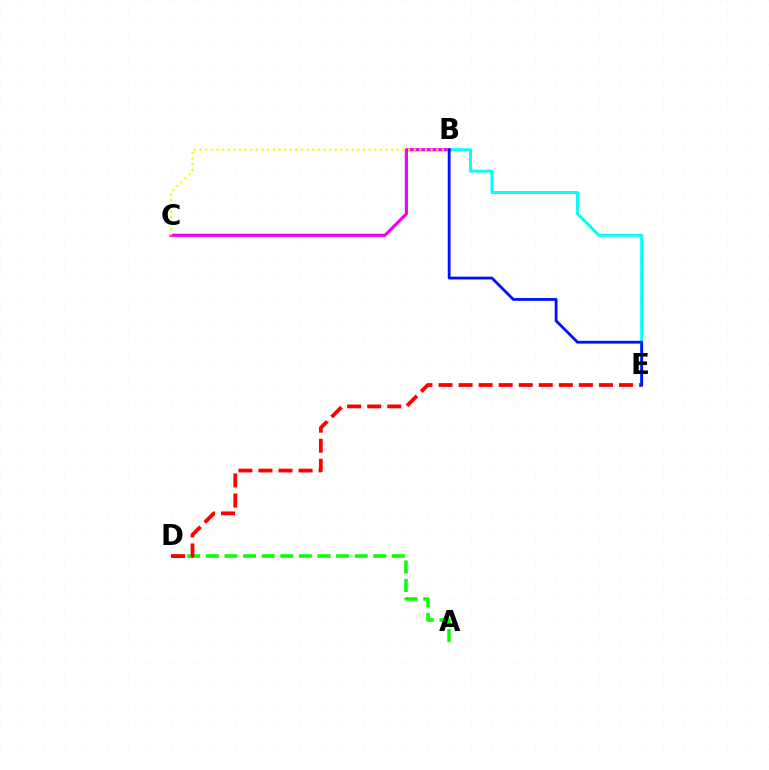{('A', 'D'): [{'color': '#08ff00', 'line_style': 'dashed', 'thickness': 2.53}], ('B', 'E'): [{'color': '#00fff6', 'line_style': 'solid', 'thickness': 2.09}, {'color': '#0010ff', 'line_style': 'solid', 'thickness': 2.02}], ('B', 'C'): [{'color': '#ee00ff', 'line_style': 'solid', 'thickness': 2.27}, {'color': '#fcf500', 'line_style': 'dotted', 'thickness': 1.53}], ('D', 'E'): [{'color': '#ff0000', 'line_style': 'dashed', 'thickness': 2.72}]}